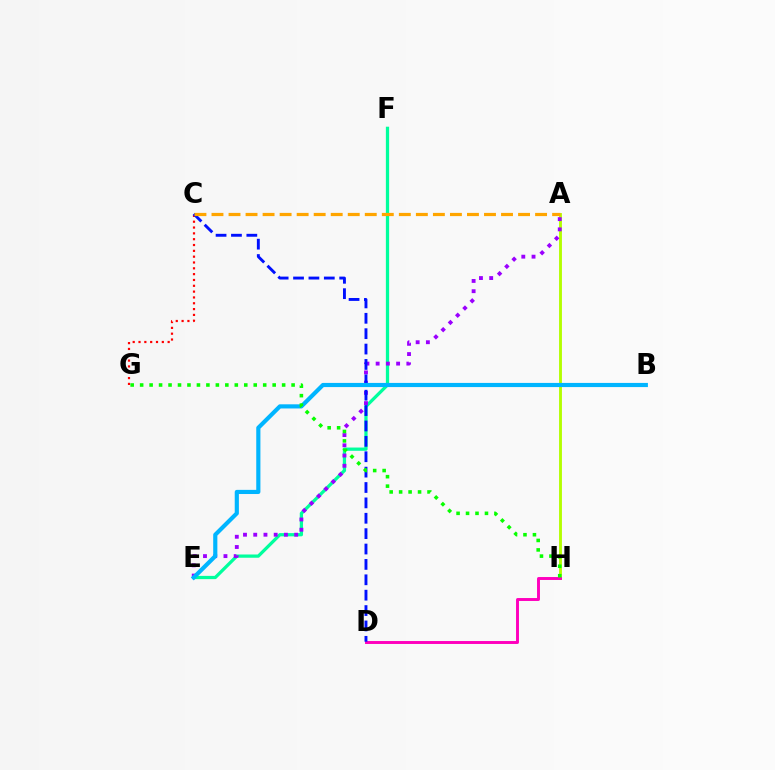{('E', 'F'): [{'color': '#00ff9d', 'line_style': 'solid', 'thickness': 2.34}], ('A', 'H'): [{'color': '#b3ff00', 'line_style': 'solid', 'thickness': 2.07}], ('C', 'G'): [{'color': '#ff0000', 'line_style': 'dotted', 'thickness': 1.58}], ('A', 'E'): [{'color': '#9b00ff', 'line_style': 'dotted', 'thickness': 2.78}], ('D', 'H'): [{'color': '#ff00bd', 'line_style': 'solid', 'thickness': 2.11}], ('C', 'D'): [{'color': '#0010ff', 'line_style': 'dashed', 'thickness': 2.09}], ('B', 'E'): [{'color': '#00b5ff', 'line_style': 'solid', 'thickness': 2.99}], ('A', 'C'): [{'color': '#ffa500', 'line_style': 'dashed', 'thickness': 2.31}], ('G', 'H'): [{'color': '#08ff00', 'line_style': 'dotted', 'thickness': 2.57}]}